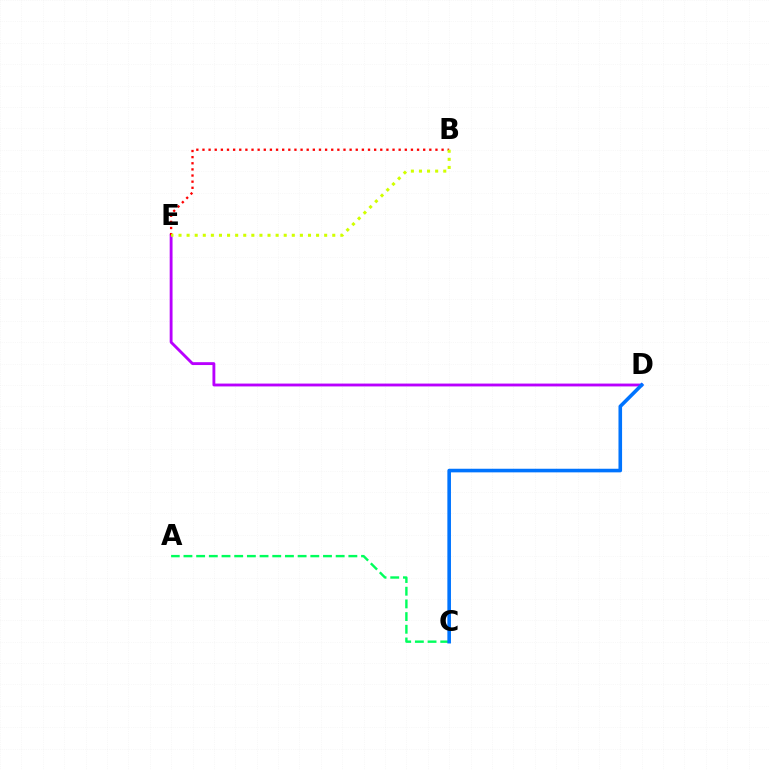{('D', 'E'): [{'color': '#b900ff', 'line_style': 'solid', 'thickness': 2.05}], ('B', 'E'): [{'color': '#ff0000', 'line_style': 'dotted', 'thickness': 1.67}, {'color': '#d1ff00', 'line_style': 'dotted', 'thickness': 2.2}], ('A', 'C'): [{'color': '#00ff5c', 'line_style': 'dashed', 'thickness': 1.72}], ('C', 'D'): [{'color': '#0074ff', 'line_style': 'solid', 'thickness': 2.59}]}